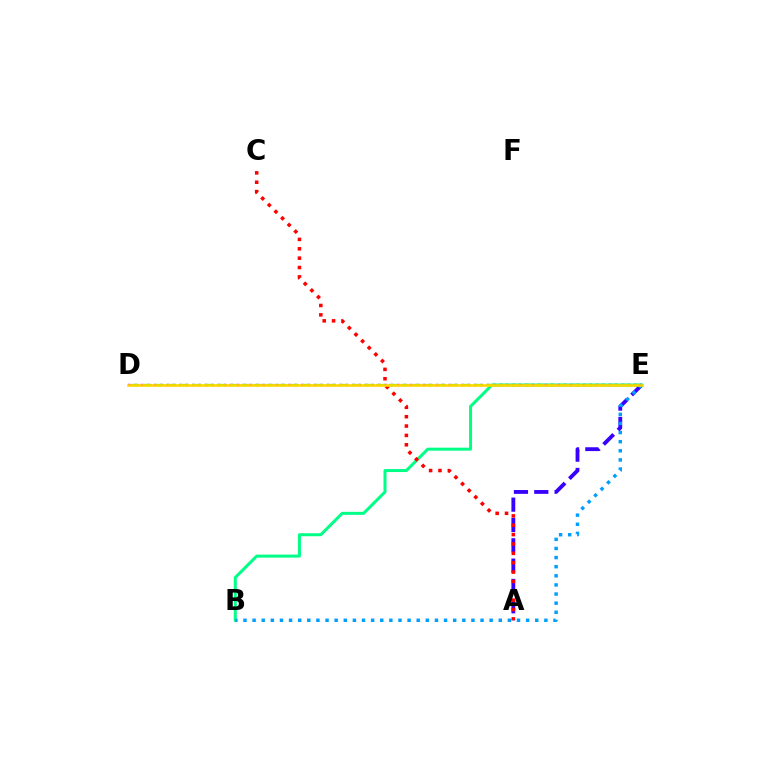{('B', 'E'): [{'color': '#00ff86', 'line_style': 'solid', 'thickness': 2.17}, {'color': '#009eff', 'line_style': 'dotted', 'thickness': 2.48}], ('D', 'E'): [{'color': '#ff00ed', 'line_style': 'dotted', 'thickness': 1.74}, {'color': '#4fff00', 'line_style': 'dashed', 'thickness': 1.66}, {'color': '#ffd500', 'line_style': 'solid', 'thickness': 1.85}], ('A', 'E'): [{'color': '#3700ff', 'line_style': 'dashed', 'thickness': 2.76}], ('A', 'C'): [{'color': '#ff0000', 'line_style': 'dotted', 'thickness': 2.54}]}